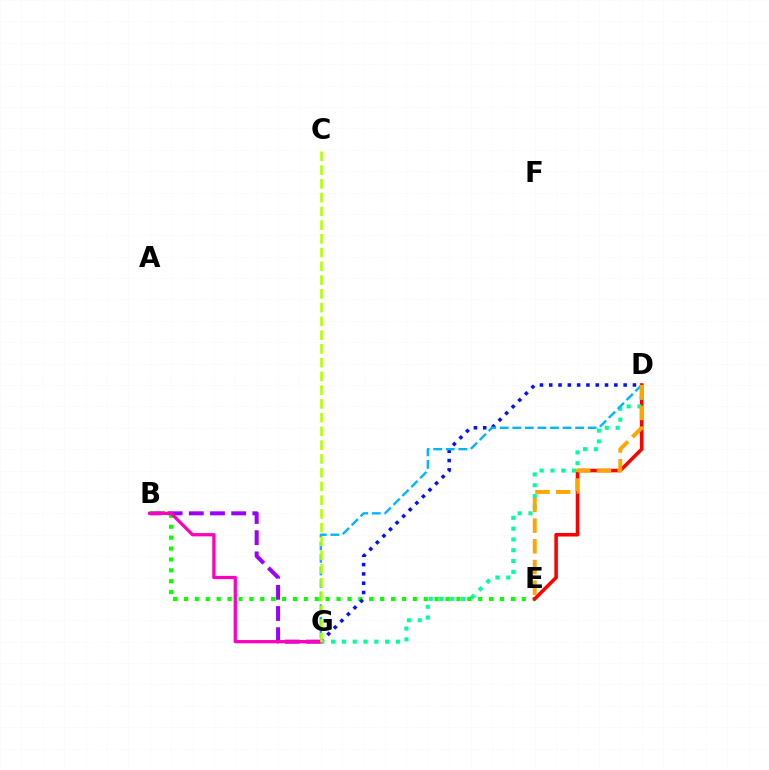{('B', 'G'): [{'color': '#9b00ff', 'line_style': 'dashed', 'thickness': 2.88}, {'color': '#ff00bd', 'line_style': 'solid', 'thickness': 2.35}], ('B', 'E'): [{'color': '#08ff00', 'line_style': 'dotted', 'thickness': 2.96}], ('D', 'G'): [{'color': '#0010ff', 'line_style': 'dotted', 'thickness': 2.53}, {'color': '#00ff9d', 'line_style': 'dotted', 'thickness': 2.93}, {'color': '#00b5ff', 'line_style': 'dashed', 'thickness': 1.71}], ('D', 'E'): [{'color': '#ff0000', 'line_style': 'solid', 'thickness': 2.56}, {'color': '#ffa500', 'line_style': 'dashed', 'thickness': 2.81}], ('C', 'G'): [{'color': '#b3ff00', 'line_style': 'dashed', 'thickness': 1.87}]}